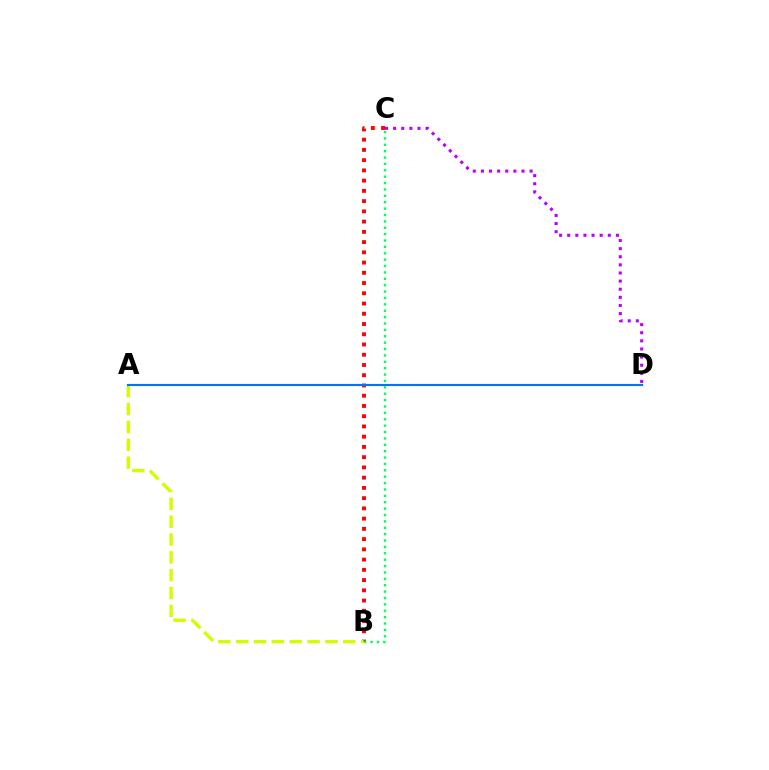{('B', 'C'): [{'color': '#ff0000', 'line_style': 'dotted', 'thickness': 2.78}, {'color': '#00ff5c', 'line_style': 'dotted', 'thickness': 1.73}], ('A', 'B'): [{'color': '#d1ff00', 'line_style': 'dashed', 'thickness': 2.43}], ('C', 'D'): [{'color': '#b900ff', 'line_style': 'dotted', 'thickness': 2.2}], ('A', 'D'): [{'color': '#0074ff', 'line_style': 'solid', 'thickness': 1.54}]}